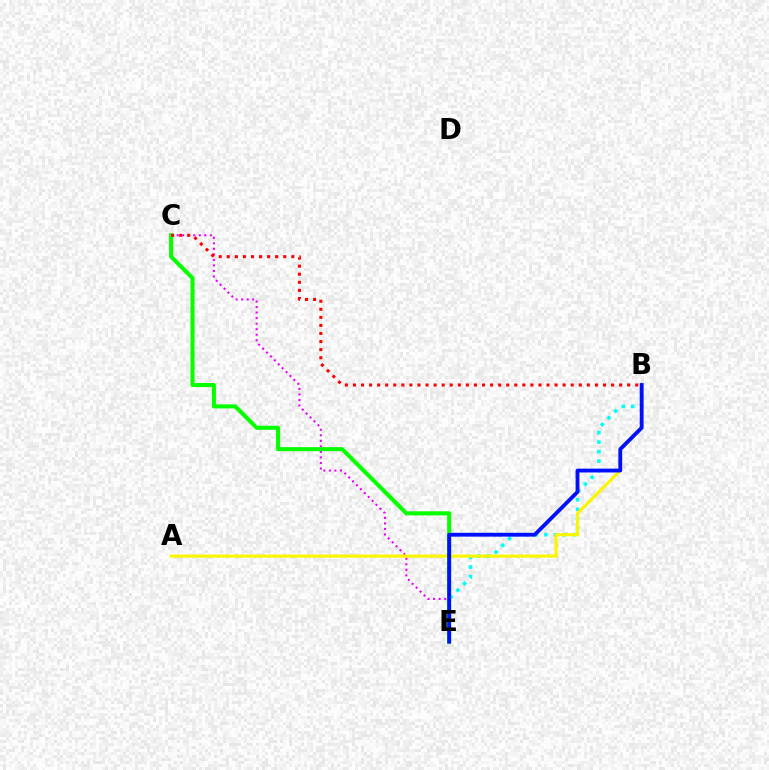{('B', 'E'): [{'color': '#00fff6', 'line_style': 'dotted', 'thickness': 2.58}, {'color': '#0010ff', 'line_style': 'solid', 'thickness': 2.76}], ('C', 'E'): [{'color': '#ee00ff', 'line_style': 'dotted', 'thickness': 1.5}, {'color': '#08ff00', 'line_style': 'solid', 'thickness': 2.93}], ('A', 'B'): [{'color': '#fcf500', 'line_style': 'solid', 'thickness': 2.27}], ('B', 'C'): [{'color': '#ff0000', 'line_style': 'dotted', 'thickness': 2.19}]}